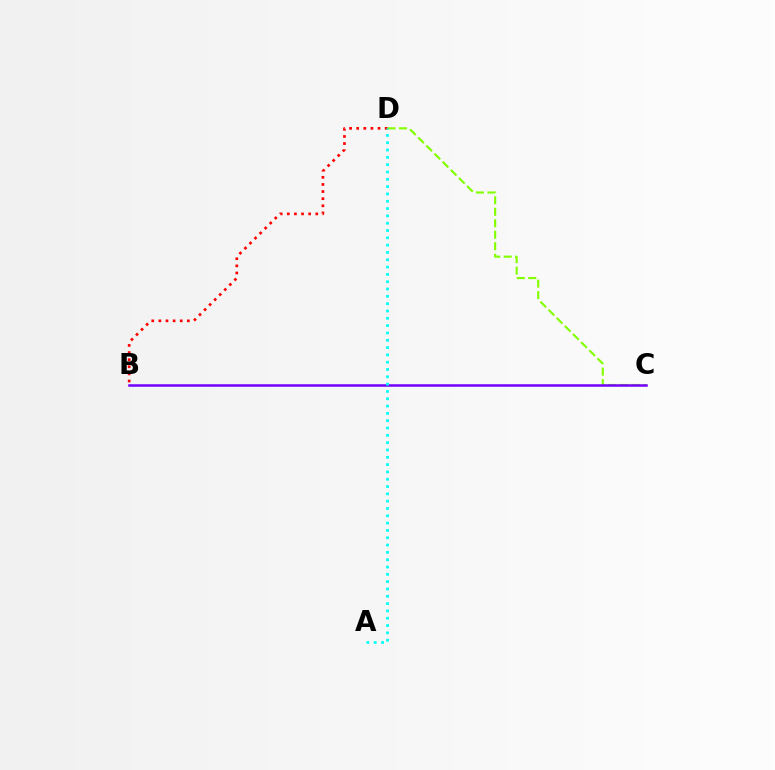{('C', 'D'): [{'color': '#84ff00', 'line_style': 'dashed', 'thickness': 1.56}], ('B', 'C'): [{'color': '#7200ff', 'line_style': 'solid', 'thickness': 1.81}], ('B', 'D'): [{'color': '#ff0000', 'line_style': 'dotted', 'thickness': 1.93}], ('A', 'D'): [{'color': '#00fff6', 'line_style': 'dotted', 'thickness': 1.99}]}